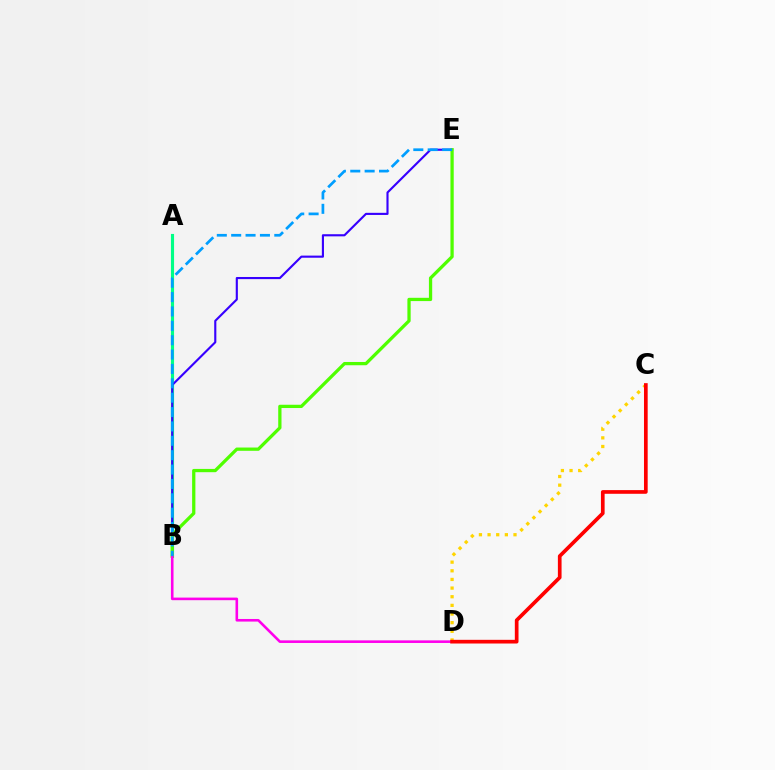{('A', 'B'): [{'color': '#00ff86', 'line_style': 'solid', 'thickness': 2.24}], ('B', 'E'): [{'color': '#3700ff', 'line_style': 'solid', 'thickness': 1.53}, {'color': '#4fff00', 'line_style': 'solid', 'thickness': 2.35}, {'color': '#009eff', 'line_style': 'dashed', 'thickness': 1.95}], ('C', 'D'): [{'color': '#ffd500', 'line_style': 'dotted', 'thickness': 2.35}, {'color': '#ff0000', 'line_style': 'solid', 'thickness': 2.65}], ('B', 'D'): [{'color': '#ff00ed', 'line_style': 'solid', 'thickness': 1.87}]}